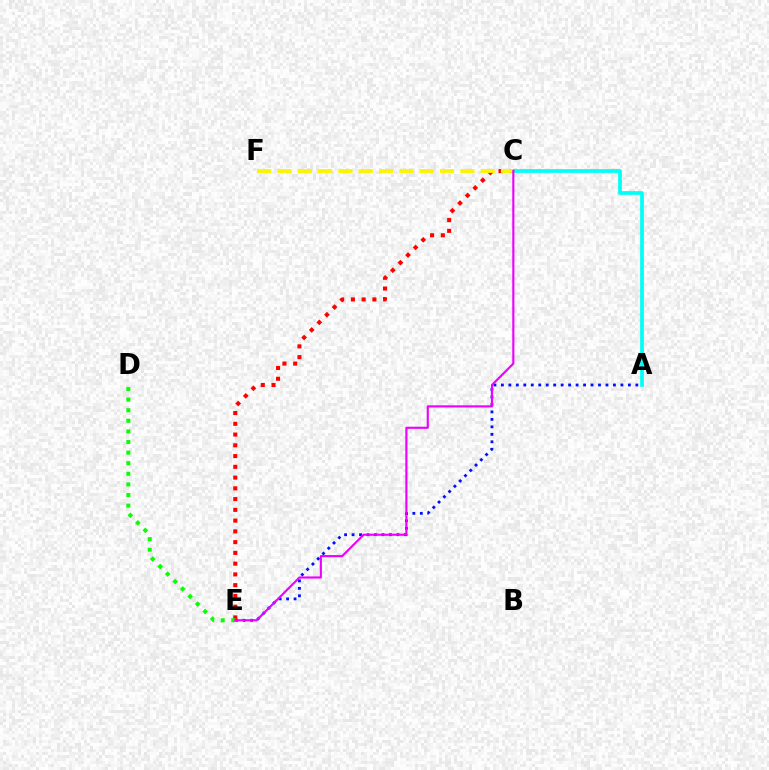{('A', 'C'): [{'color': '#00fff6', 'line_style': 'solid', 'thickness': 2.66}], ('A', 'E'): [{'color': '#0010ff', 'line_style': 'dotted', 'thickness': 2.03}], ('C', 'E'): [{'color': '#ff0000', 'line_style': 'dotted', 'thickness': 2.92}, {'color': '#ee00ff', 'line_style': 'solid', 'thickness': 1.54}], ('C', 'F'): [{'color': '#fcf500', 'line_style': 'dashed', 'thickness': 2.76}], ('D', 'E'): [{'color': '#08ff00', 'line_style': 'dotted', 'thickness': 2.88}]}